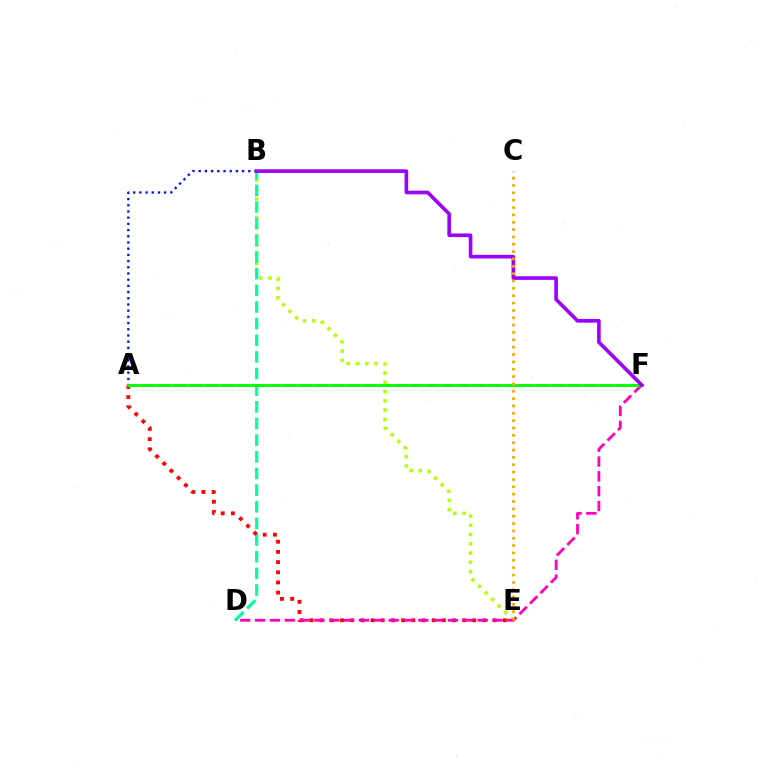{('B', 'E'): [{'color': '#b3ff00', 'line_style': 'dotted', 'thickness': 2.51}], ('B', 'D'): [{'color': '#00ff9d', 'line_style': 'dashed', 'thickness': 2.26}], ('A', 'F'): [{'color': '#00b5ff', 'line_style': 'dashed', 'thickness': 2.14}, {'color': '#08ff00', 'line_style': 'solid', 'thickness': 2.05}], ('A', 'E'): [{'color': '#ff0000', 'line_style': 'dotted', 'thickness': 2.77}], ('D', 'F'): [{'color': '#ff00bd', 'line_style': 'dashed', 'thickness': 2.02}], ('A', 'B'): [{'color': '#0010ff', 'line_style': 'dotted', 'thickness': 1.68}], ('B', 'F'): [{'color': '#9b00ff', 'line_style': 'solid', 'thickness': 2.61}], ('C', 'E'): [{'color': '#ffa500', 'line_style': 'dotted', 'thickness': 2.0}]}